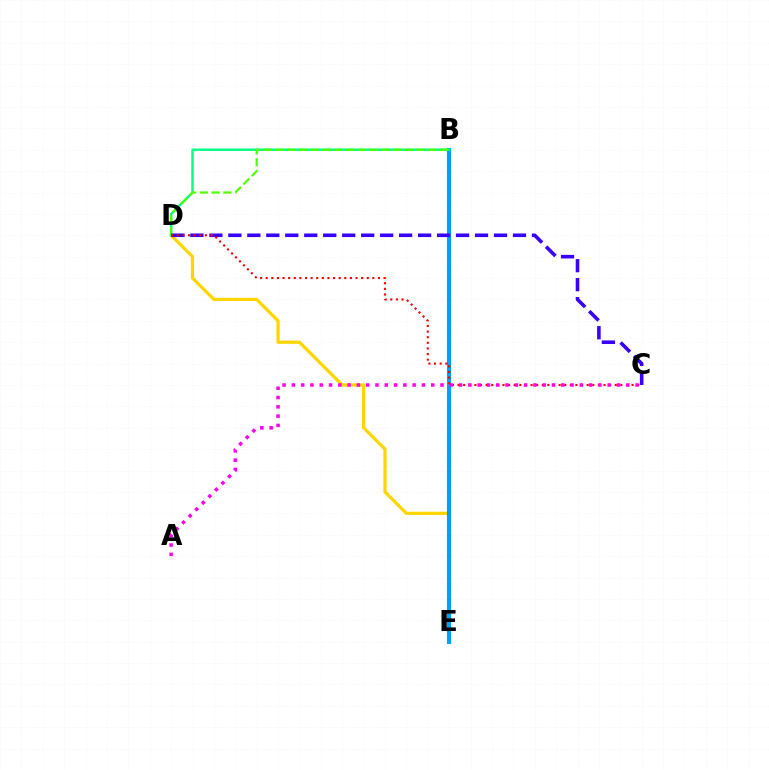{('D', 'E'): [{'color': '#ffd500', 'line_style': 'solid', 'thickness': 2.32}], ('B', 'E'): [{'color': '#009eff', 'line_style': 'solid', 'thickness': 2.95}], ('B', 'D'): [{'color': '#00ff86', 'line_style': 'solid', 'thickness': 1.73}, {'color': '#4fff00', 'line_style': 'dashed', 'thickness': 1.6}], ('C', 'D'): [{'color': '#3700ff', 'line_style': 'dashed', 'thickness': 2.58}, {'color': '#ff0000', 'line_style': 'dotted', 'thickness': 1.53}], ('A', 'C'): [{'color': '#ff00ed', 'line_style': 'dotted', 'thickness': 2.52}]}